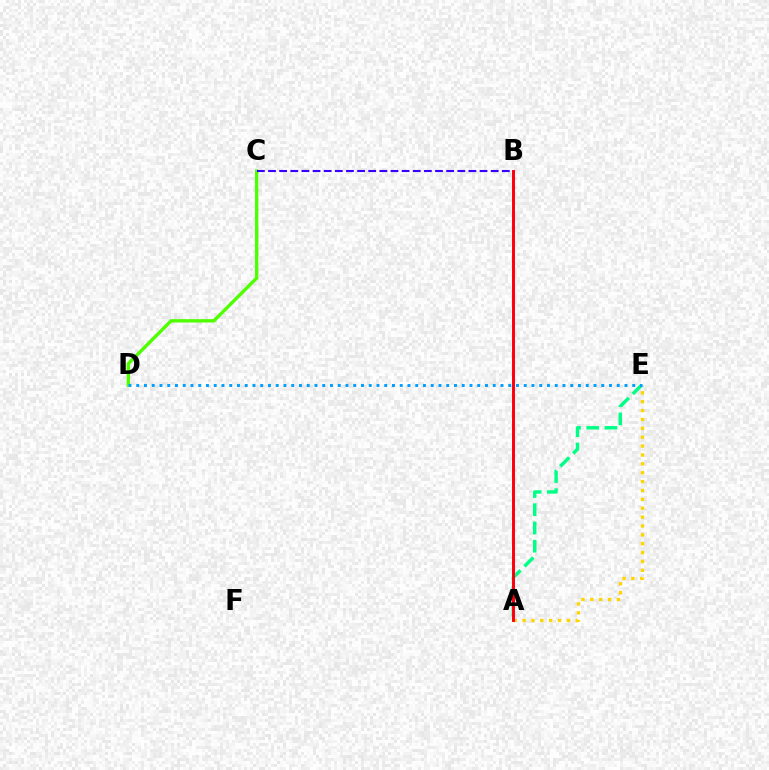{('C', 'D'): [{'color': '#4fff00', 'line_style': 'solid', 'thickness': 2.42}], ('B', 'C'): [{'color': '#3700ff', 'line_style': 'dashed', 'thickness': 1.51}], ('A', 'E'): [{'color': '#ffd500', 'line_style': 'dotted', 'thickness': 2.41}, {'color': '#00ff86', 'line_style': 'dashed', 'thickness': 2.47}], ('D', 'E'): [{'color': '#009eff', 'line_style': 'dotted', 'thickness': 2.11}], ('A', 'B'): [{'color': '#ff00ed', 'line_style': 'solid', 'thickness': 1.94}, {'color': '#ff0000', 'line_style': 'solid', 'thickness': 1.99}]}